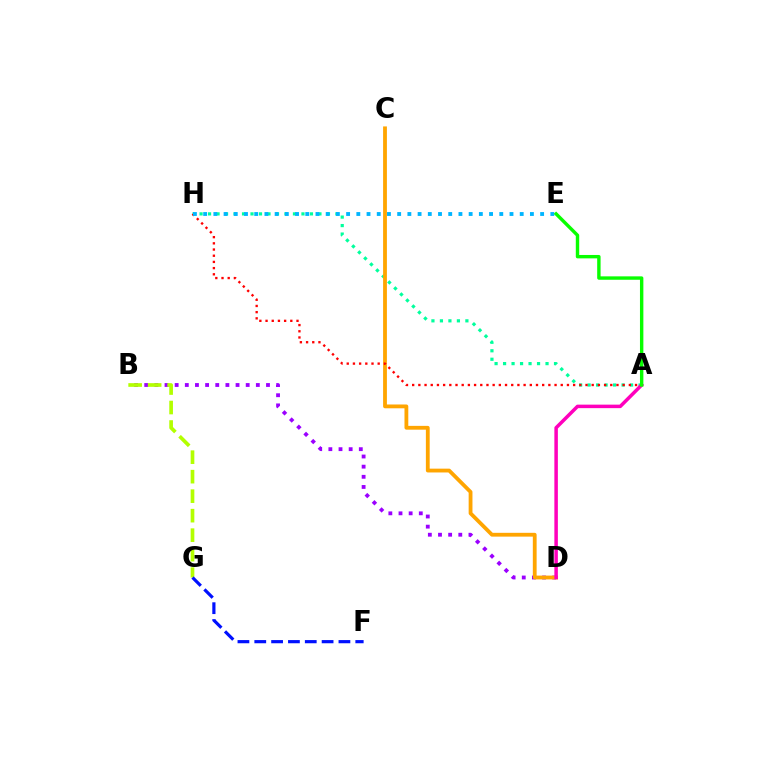{('A', 'H'): [{'color': '#00ff9d', 'line_style': 'dotted', 'thickness': 2.31}, {'color': '#ff0000', 'line_style': 'dotted', 'thickness': 1.68}], ('B', 'D'): [{'color': '#9b00ff', 'line_style': 'dotted', 'thickness': 2.76}], ('C', 'D'): [{'color': '#ffa500', 'line_style': 'solid', 'thickness': 2.74}], ('B', 'G'): [{'color': '#b3ff00', 'line_style': 'dashed', 'thickness': 2.65}], ('A', 'D'): [{'color': '#ff00bd', 'line_style': 'solid', 'thickness': 2.52}], ('F', 'G'): [{'color': '#0010ff', 'line_style': 'dashed', 'thickness': 2.29}], ('E', 'H'): [{'color': '#00b5ff', 'line_style': 'dotted', 'thickness': 2.77}], ('A', 'E'): [{'color': '#08ff00', 'line_style': 'solid', 'thickness': 2.45}]}